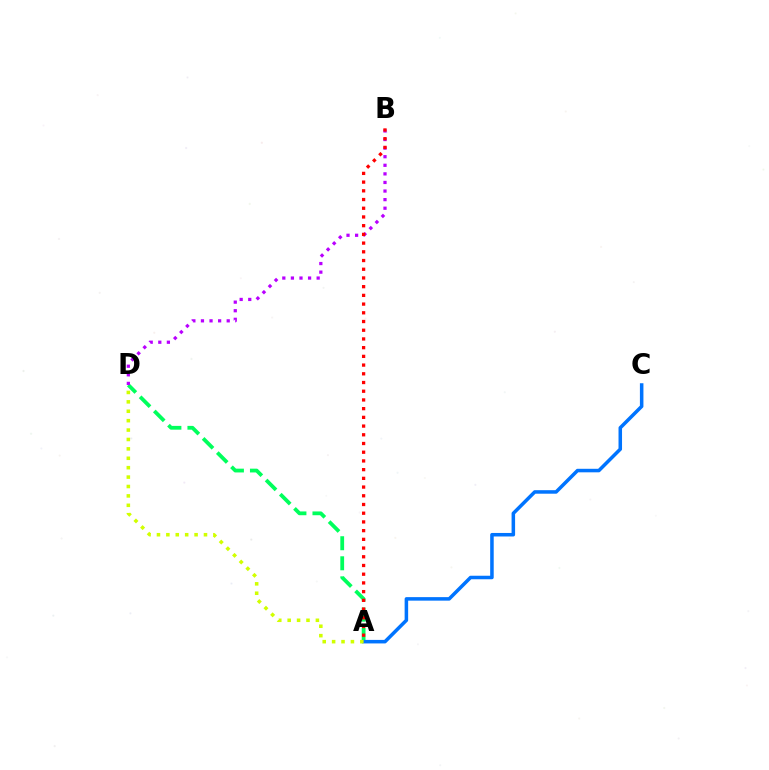{('A', 'D'): [{'color': '#00ff5c', 'line_style': 'dashed', 'thickness': 2.72}, {'color': '#d1ff00', 'line_style': 'dotted', 'thickness': 2.56}], ('A', 'C'): [{'color': '#0074ff', 'line_style': 'solid', 'thickness': 2.54}], ('B', 'D'): [{'color': '#b900ff', 'line_style': 'dotted', 'thickness': 2.33}], ('A', 'B'): [{'color': '#ff0000', 'line_style': 'dotted', 'thickness': 2.37}]}